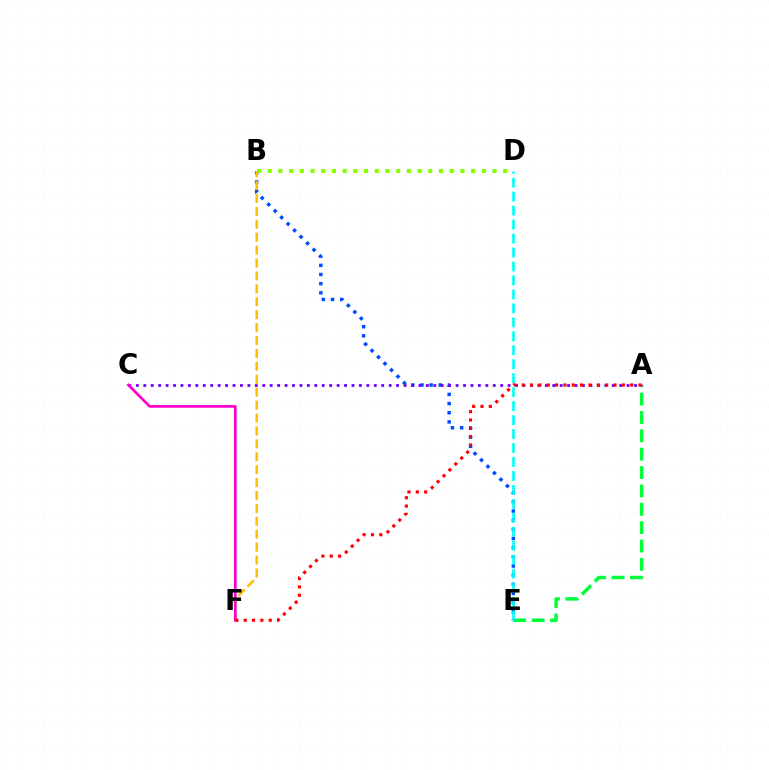{('A', 'E'): [{'color': '#00ff39', 'line_style': 'dashed', 'thickness': 2.49}], ('B', 'E'): [{'color': '#004bff', 'line_style': 'dotted', 'thickness': 2.49}], ('B', 'D'): [{'color': '#84ff00', 'line_style': 'dotted', 'thickness': 2.91}], ('A', 'C'): [{'color': '#7200ff', 'line_style': 'dotted', 'thickness': 2.02}], ('D', 'E'): [{'color': '#00fff6', 'line_style': 'dashed', 'thickness': 1.9}], ('B', 'F'): [{'color': '#ffbd00', 'line_style': 'dashed', 'thickness': 1.75}], ('C', 'F'): [{'color': '#ff00cf', 'line_style': 'solid', 'thickness': 1.94}], ('A', 'F'): [{'color': '#ff0000', 'line_style': 'dotted', 'thickness': 2.27}]}